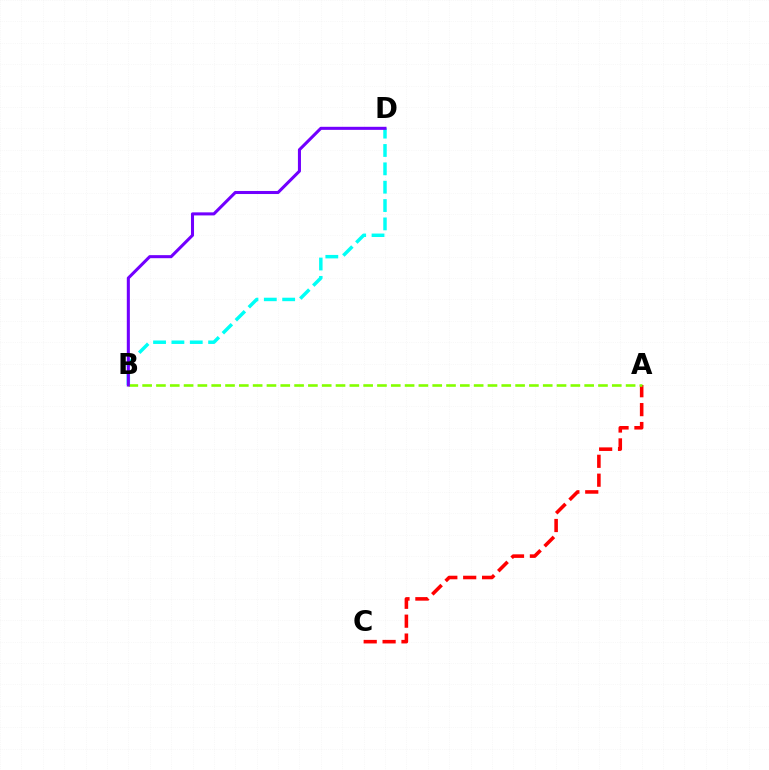{('B', 'D'): [{'color': '#00fff6', 'line_style': 'dashed', 'thickness': 2.49}, {'color': '#7200ff', 'line_style': 'solid', 'thickness': 2.2}], ('A', 'C'): [{'color': '#ff0000', 'line_style': 'dashed', 'thickness': 2.57}], ('A', 'B'): [{'color': '#84ff00', 'line_style': 'dashed', 'thickness': 1.88}]}